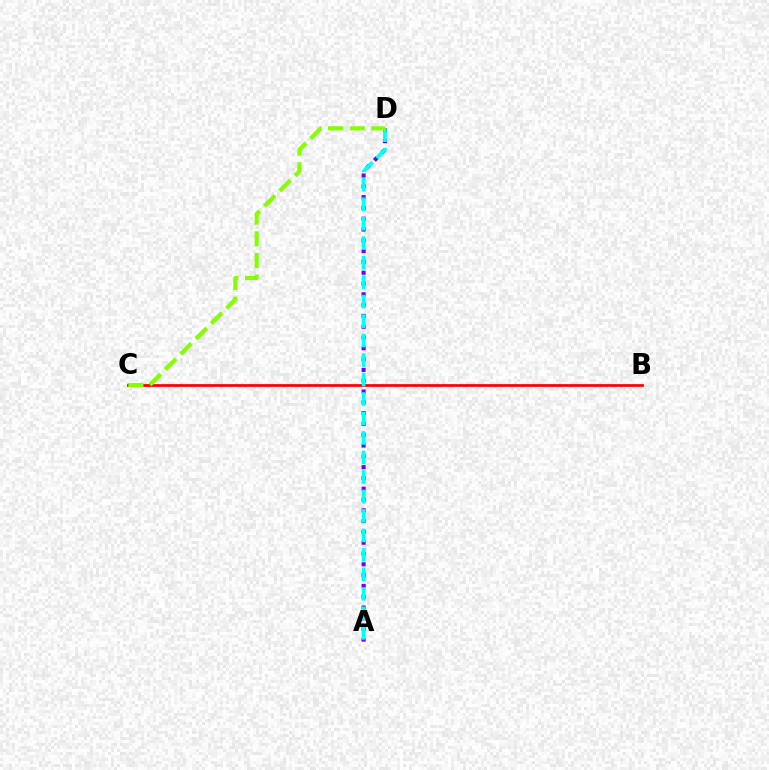{('A', 'D'): [{'color': '#7200ff', 'line_style': 'dotted', 'thickness': 2.93}, {'color': '#00fff6', 'line_style': 'dashed', 'thickness': 2.65}], ('B', 'C'): [{'color': '#ff0000', 'line_style': 'solid', 'thickness': 1.98}], ('C', 'D'): [{'color': '#84ff00', 'line_style': 'dashed', 'thickness': 2.95}]}